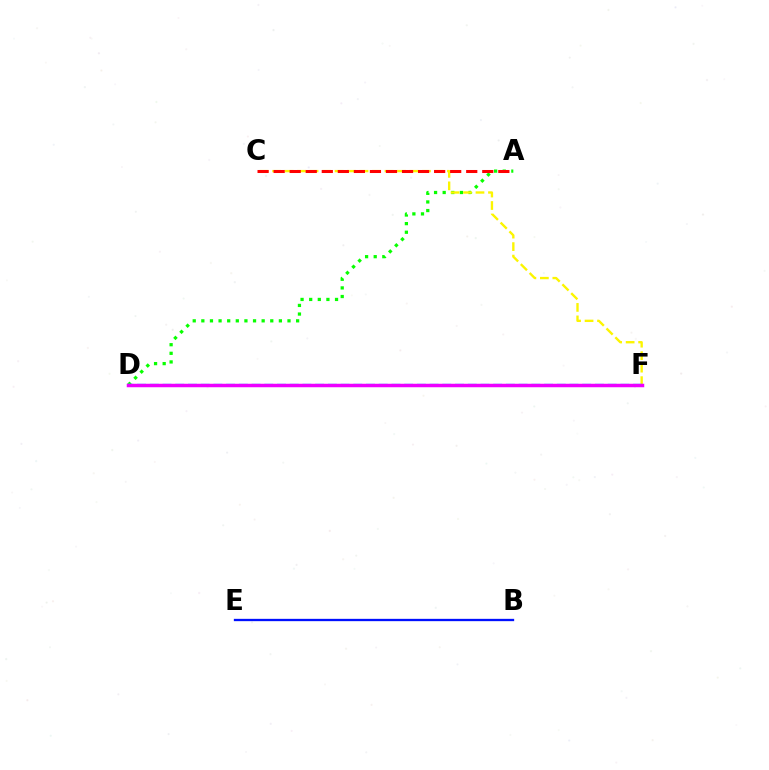{('A', 'D'): [{'color': '#08ff00', 'line_style': 'dotted', 'thickness': 2.34}], ('B', 'E'): [{'color': '#0010ff', 'line_style': 'solid', 'thickness': 1.67}], ('C', 'F'): [{'color': '#fcf500', 'line_style': 'dashed', 'thickness': 1.7}], ('D', 'F'): [{'color': '#00fff6', 'line_style': 'dashed', 'thickness': 1.73}, {'color': '#ee00ff', 'line_style': 'solid', 'thickness': 2.51}], ('A', 'C'): [{'color': '#ff0000', 'line_style': 'dashed', 'thickness': 2.18}]}